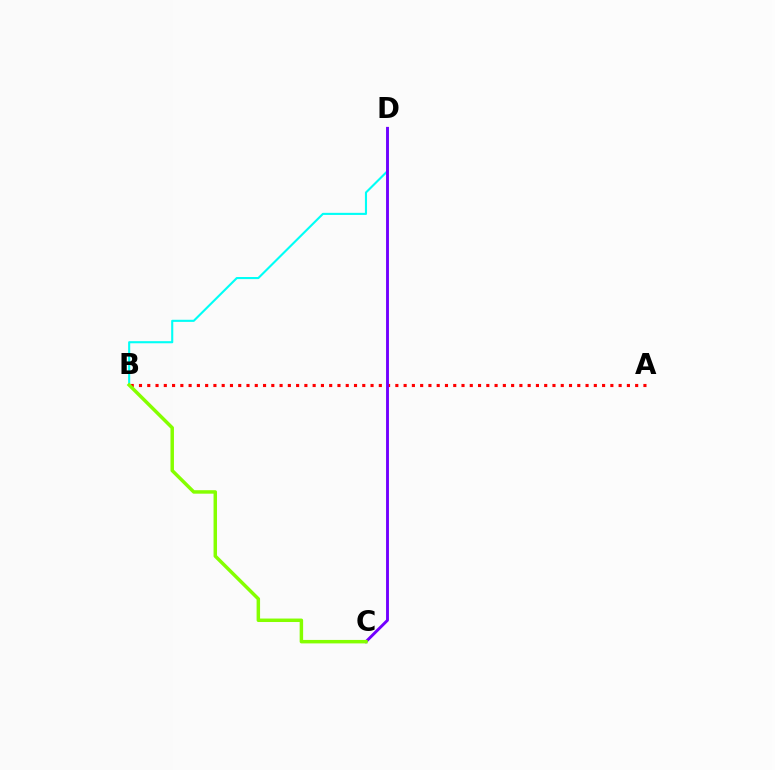{('A', 'B'): [{'color': '#ff0000', 'line_style': 'dotted', 'thickness': 2.25}], ('B', 'D'): [{'color': '#00fff6', 'line_style': 'solid', 'thickness': 1.52}], ('C', 'D'): [{'color': '#7200ff', 'line_style': 'solid', 'thickness': 2.08}], ('B', 'C'): [{'color': '#84ff00', 'line_style': 'solid', 'thickness': 2.5}]}